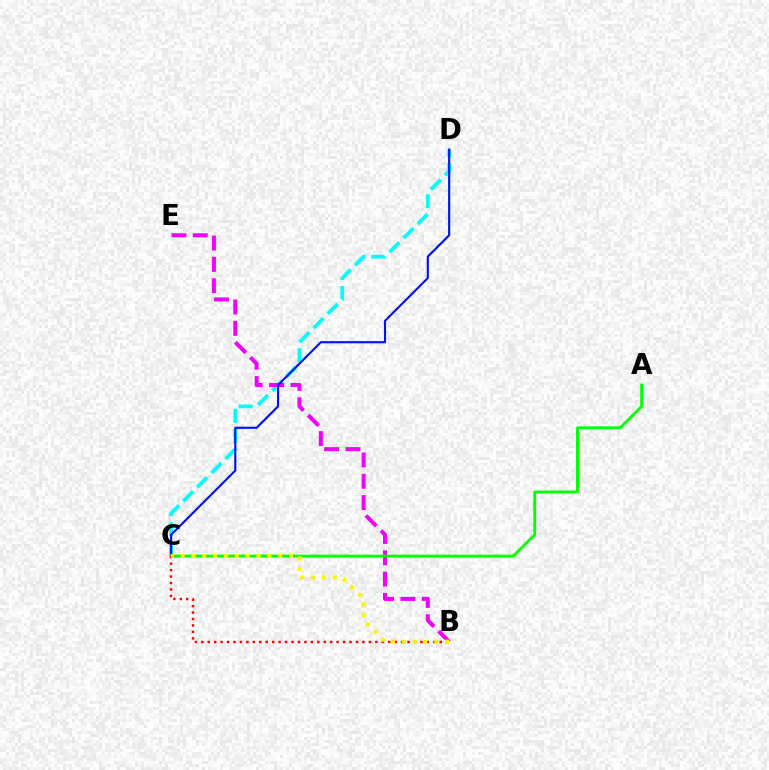{('C', 'D'): [{'color': '#00fff6', 'line_style': 'dashed', 'thickness': 2.71}, {'color': '#0010ff', 'line_style': 'solid', 'thickness': 1.54}], ('B', 'E'): [{'color': '#ee00ff', 'line_style': 'dashed', 'thickness': 2.9}], ('A', 'C'): [{'color': '#08ff00', 'line_style': 'solid', 'thickness': 2.09}], ('B', 'C'): [{'color': '#ff0000', 'line_style': 'dotted', 'thickness': 1.75}, {'color': '#fcf500', 'line_style': 'dotted', 'thickness': 2.94}]}